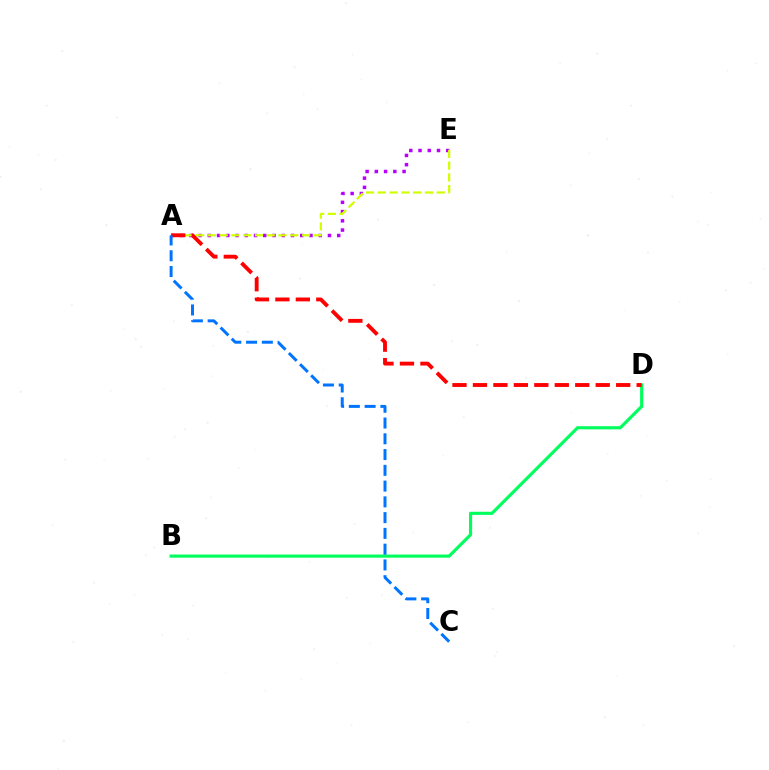{('B', 'D'): [{'color': '#00ff5c', 'line_style': 'solid', 'thickness': 2.27}], ('A', 'E'): [{'color': '#b900ff', 'line_style': 'dotted', 'thickness': 2.51}, {'color': '#d1ff00', 'line_style': 'dashed', 'thickness': 1.6}], ('A', 'D'): [{'color': '#ff0000', 'line_style': 'dashed', 'thickness': 2.78}], ('A', 'C'): [{'color': '#0074ff', 'line_style': 'dashed', 'thickness': 2.14}]}